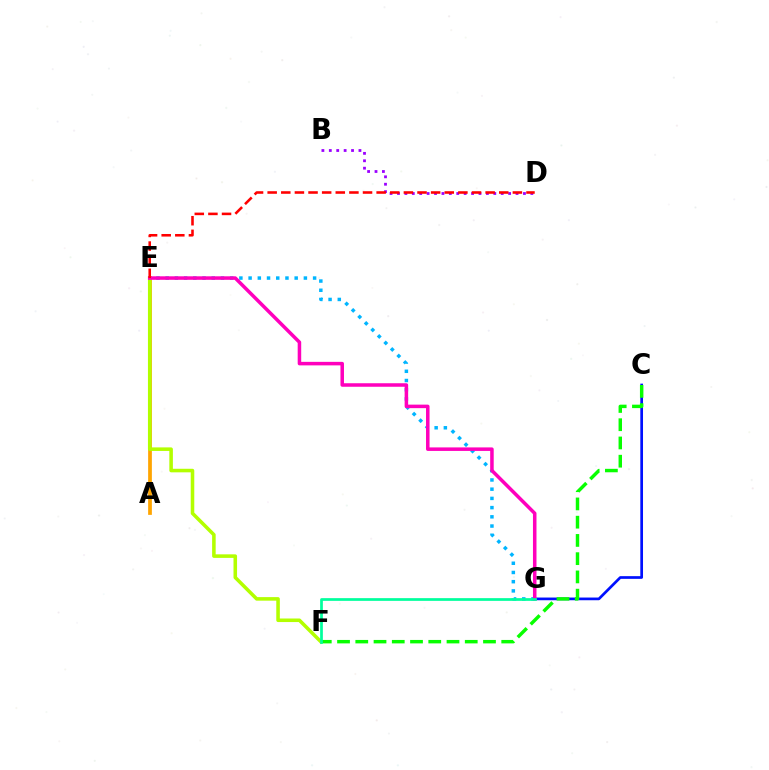{('C', 'G'): [{'color': '#0010ff', 'line_style': 'solid', 'thickness': 1.94}], ('A', 'E'): [{'color': '#ffa500', 'line_style': 'solid', 'thickness': 2.69}], ('E', 'G'): [{'color': '#00b5ff', 'line_style': 'dotted', 'thickness': 2.5}, {'color': '#ff00bd', 'line_style': 'solid', 'thickness': 2.53}], ('E', 'F'): [{'color': '#b3ff00', 'line_style': 'solid', 'thickness': 2.56}], ('C', 'F'): [{'color': '#08ff00', 'line_style': 'dashed', 'thickness': 2.48}], ('B', 'D'): [{'color': '#9b00ff', 'line_style': 'dotted', 'thickness': 2.01}], ('D', 'E'): [{'color': '#ff0000', 'line_style': 'dashed', 'thickness': 1.85}], ('F', 'G'): [{'color': '#00ff9d', 'line_style': 'solid', 'thickness': 1.96}]}